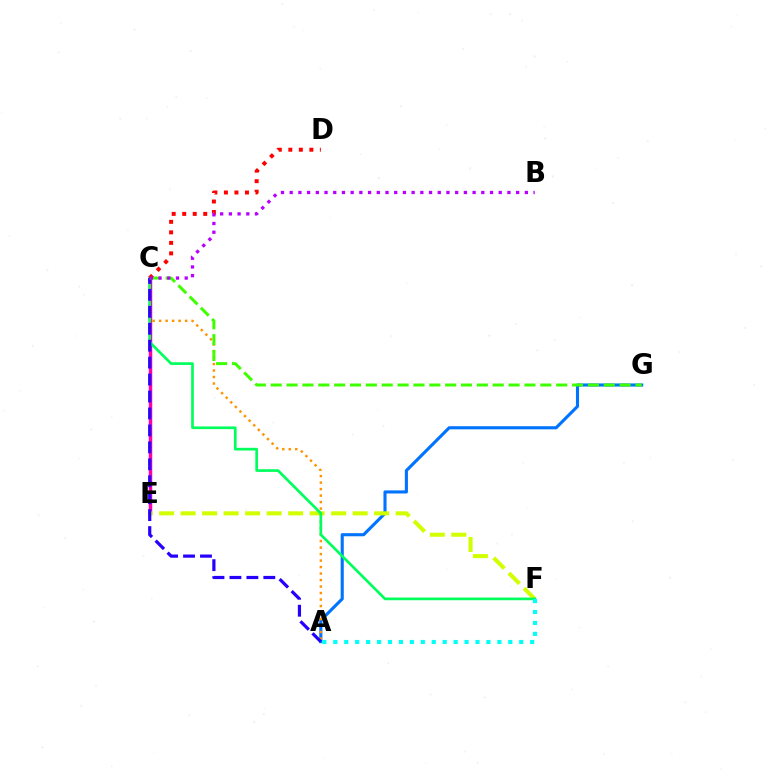{('C', 'E'): [{'color': '#ff00ac', 'line_style': 'solid', 'thickness': 2.49}], ('A', 'G'): [{'color': '#0074ff', 'line_style': 'solid', 'thickness': 2.23}], ('A', 'C'): [{'color': '#ff9400', 'line_style': 'dotted', 'thickness': 1.76}, {'color': '#2500ff', 'line_style': 'dashed', 'thickness': 2.3}], ('E', 'F'): [{'color': '#d1ff00', 'line_style': 'dashed', 'thickness': 2.92}], ('C', 'F'): [{'color': '#00ff5c', 'line_style': 'solid', 'thickness': 1.93}], ('A', 'F'): [{'color': '#00fff6', 'line_style': 'dotted', 'thickness': 2.97}], ('C', 'G'): [{'color': '#3dff00', 'line_style': 'dashed', 'thickness': 2.15}], ('C', 'D'): [{'color': '#ff0000', 'line_style': 'dotted', 'thickness': 2.86}], ('B', 'C'): [{'color': '#b900ff', 'line_style': 'dotted', 'thickness': 2.37}]}